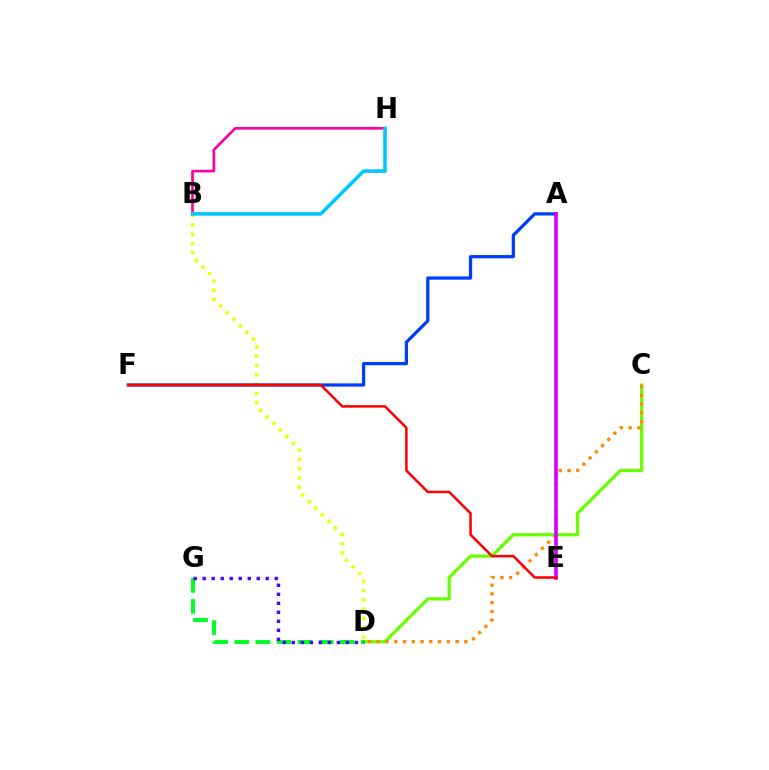{('B', 'H'): [{'color': '#ff00a0', 'line_style': 'solid', 'thickness': 1.91}, {'color': '#00c7ff', 'line_style': 'solid', 'thickness': 2.58}], ('B', 'D'): [{'color': '#eeff00', 'line_style': 'dotted', 'thickness': 2.52}], ('A', 'E'): [{'color': '#00ffaf', 'line_style': 'dashed', 'thickness': 1.59}, {'color': '#d600ff', 'line_style': 'solid', 'thickness': 2.6}], ('A', 'F'): [{'color': '#003fff', 'line_style': 'solid', 'thickness': 2.34}], ('C', 'D'): [{'color': '#66ff00', 'line_style': 'solid', 'thickness': 2.33}, {'color': '#ff8800', 'line_style': 'dotted', 'thickness': 2.38}], ('E', 'F'): [{'color': '#ff0000', 'line_style': 'solid', 'thickness': 1.82}], ('D', 'G'): [{'color': '#00ff27', 'line_style': 'dashed', 'thickness': 2.86}, {'color': '#4f00ff', 'line_style': 'dotted', 'thickness': 2.45}]}